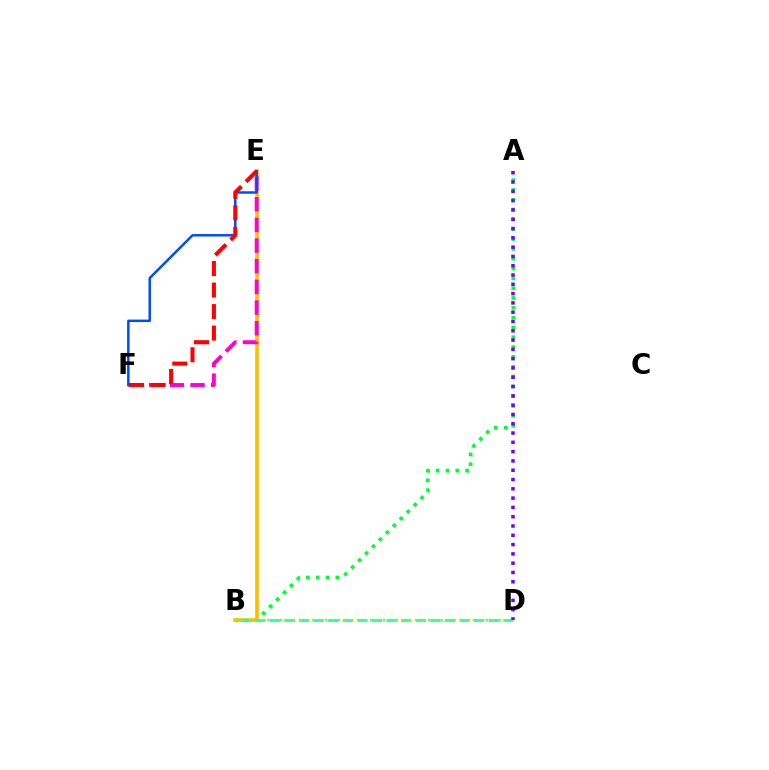{('A', 'B'): [{'color': '#00ff39', 'line_style': 'dotted', 'thickness': 2.67}], ('B', 'E'): [{'color': '#ffbd00', 'line_style': 'solid', 'thickness': 2.59}], ('B', 'D'): [{'color': '#00fff6', 'line_style': 'dashed', 'thickness': 1.98}, {'color': '#84ff00', 'line_style': 'dotted', 'thickness': 1.74}], ('E', 'F'): [{'color': '#ff00cf', 'line_style': 'dashed', 'thickness': 2.81}, {'color': '#004bff', 'line_style': 'solid', 'thickness': 1.78}, {'color': '#ff0000', 'line_style': 'dashed', 'thickness': 2.92}], ('A', 'D'): [{'color': '#7200ff', 'line_style': 'dotted', 'thickness': 2.53}]}